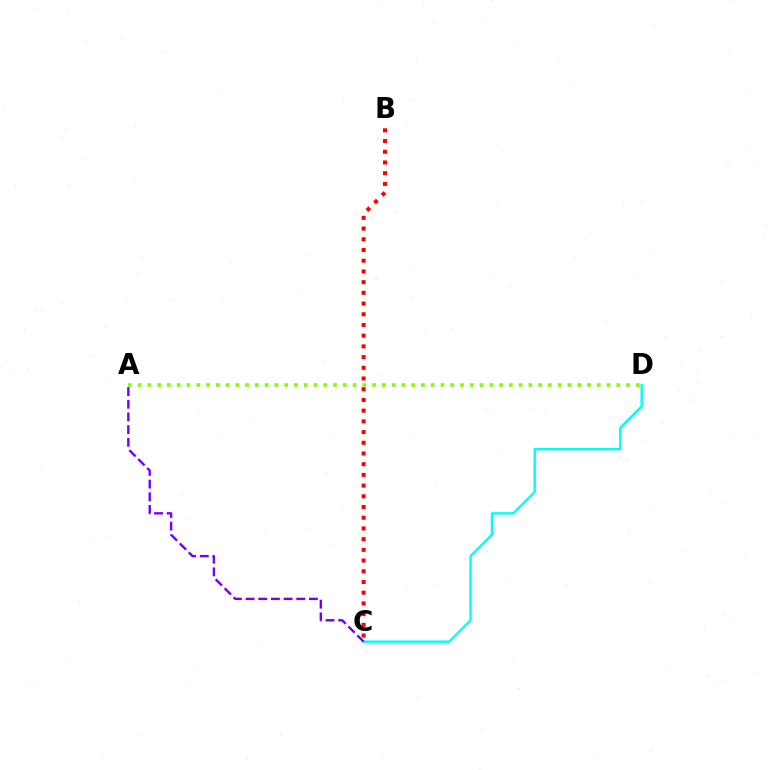{('B', 'C'): [{'color': '#ff0000', 'line_style': 'dotted', 'thickness': 2.91}], ('A', 'D'): [{'color': '#84ff00', 'line_style': 'dotted', 'thickness': 2.65}], ('C', 'D'): [{'color': '#00fff6', 'line_style': 'solid', 'thickness': 1.75}], ('A', 'C'): [{'color': '#7200ff', 'line_style': 'dashed', 'thickness': 1.72}]}